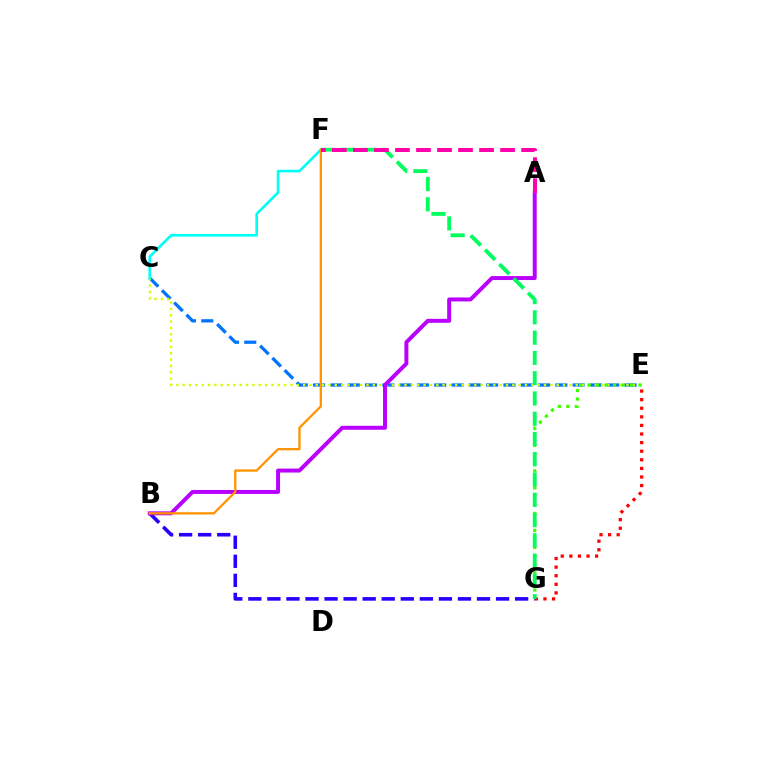{('C', 'E'): [{'color': '#0074ff', 'line_style': 'dashed', 'thickness': 2.35}, {'color': '#d1ff00', 'line_style': 'dotted', 'thickness': 1.72}], ('B', 'G'): [{'color': '#2500ff', 'line_style': 'dashed', 'thickness': 2.59}], ('E', 'G'): [{'color': '#3dff00', 'line_style': 'dotted', 'thickness': 2.31}, {'color': '#ff0000', 'line_style': 'dotted', 'thickness': 2.33}], ('A', 'B'): [{'color': '#b900ff', 'line_style': 'solid', 'thickness': 2.85}], ('C', 'F'): [{'color': '#00fff6', 'line_style': 'solid', 'thickness': 1.89}], ('F', 'G'): [{'color': '#00ff5c', 'line_style': 'dashed', 'thickness': 2.75}], ('B', 'F'): [{'color': '#ff9400', 'line_style': 'solid', 'thickness': 1.66}], ('A', 'F'): [{'color': '#ff00ac', 'line_style': 'dashed', 'thickness': 2.86}]}